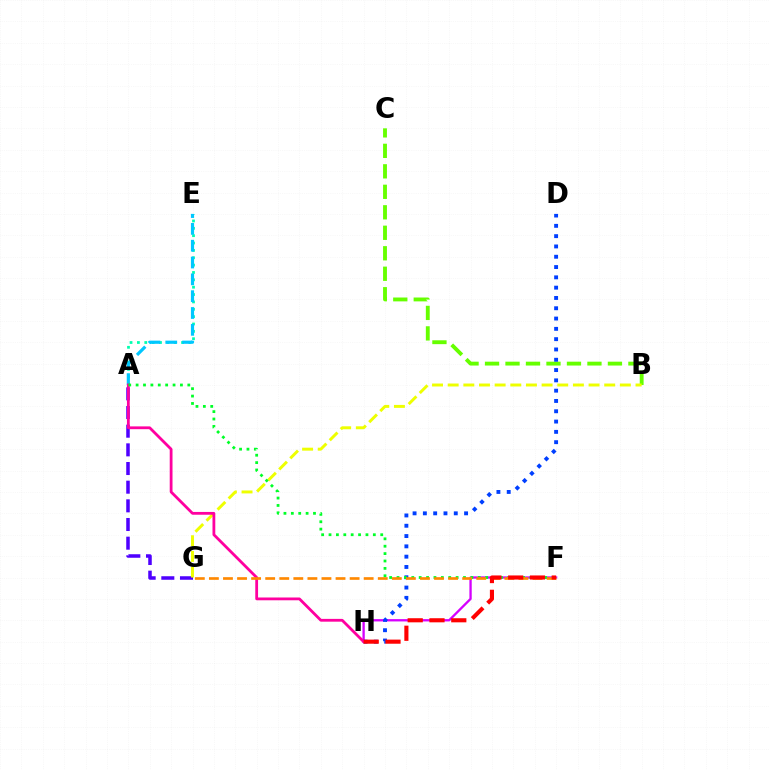{('A', 'G'): [{'color': '#4f00ff', 'line_style': 'dashed', 'thickness': 2.54}], ('F', 'H'): [{'color': '#d600ff', 'line_style': 'solid', 'thickness': 1.67}, {'color': '#ff0000', 'line_style': 'dashed', 'thickness': 2.96}], ('B', 'C'): [{'color': '#66ff00', 'line_style': 'dashed', 'thickness': 2.78}], ('D', 'H'): [{'color': '#003fff', 'line_style': 'dotted', 'thickness': 2.8}], ('A', 'E'): [{'color': '#00ffaf', 'line_style': 'dotted', 'thickness': 2.0}, {'color': '#00c7ff', 'line_style': 'dashed', 'thickness': 2.29}], ('B', 'G'): [{'color': '#eeff00', 'line_style': 'dashed', 'thickness': 2.13}], ('A', 'H'): [{'color': '#ff00a0', 'line_style': 'solid', 'thickness': 2.01}], ('A', 'F'): [{'color': '#00ff27', 'line_style': 'dotted', 'thickness': 2.01}], ('F', 'G'): [{'color': '#ff8800', 'line_style': 'dashed', 'thickness': 1.91}]}